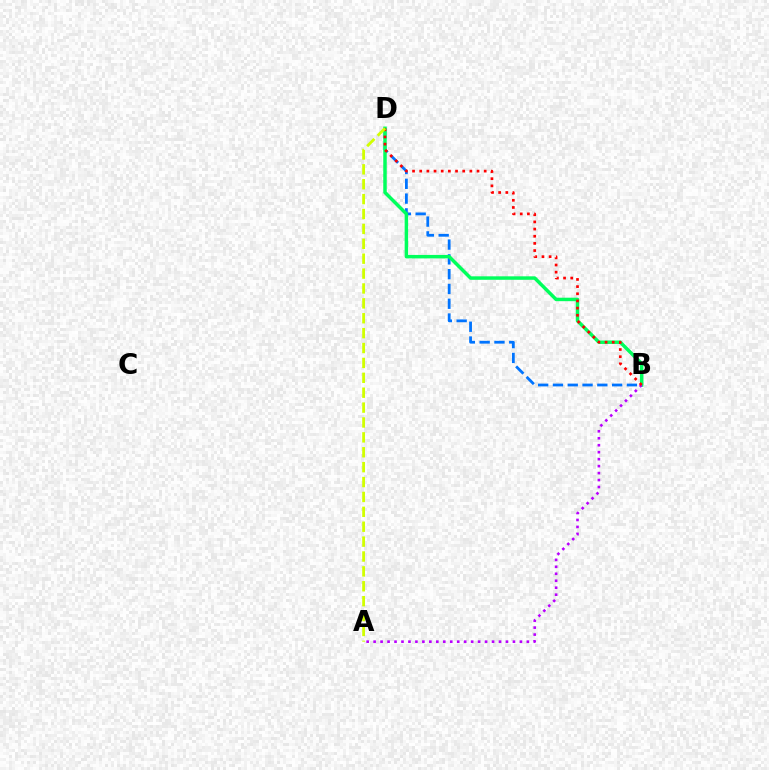{('B', 'D'): [{'color': '#0074ff', 'line_style': 'dashed', 'thickness': 2.01}, {'color': '#00ff5c', 'line_style': 'solid', 'thickness': 2.5}, {'color': '#ff0000', 'line_style': 'dotted', 'thickness': 1.95}], ('A', 'B'): [{'color': '#b900ff', 'line_style': 'dotted', 'thickness': 1.89}], ('A', 'D'): [{'color': '#d1ff00', 'line_style': 'dashed', 'thickness': 2.02}]}